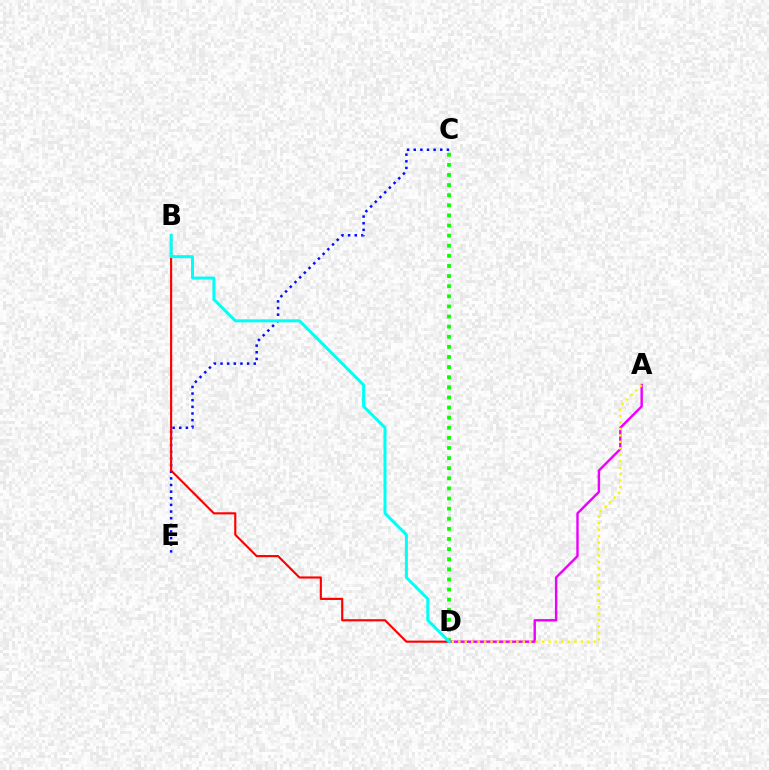{('C', 'E'): [{'color': '#0010ff', 'line_style': 'dotted', 'thickness': 1.8}], ('C', 'D'): [{'color': '#08ff00', 'line_style': 'dotted', 'thickness': 2.75}], ('B', 'D'): [{'color': '#ff0000', 'line_style': 'solid', 'thickness': 1.54}, {'color': '#00fff6', 'line_style': 'solid', 'thickness': 2.17}], ('A', 'D'): [{'color': '#ee00ff', 'line_style': 'solid', 'thickness': 1.74}, {'color': '#fcf500', 'line_style': 'dotted', 'thickness': 1.75}]}